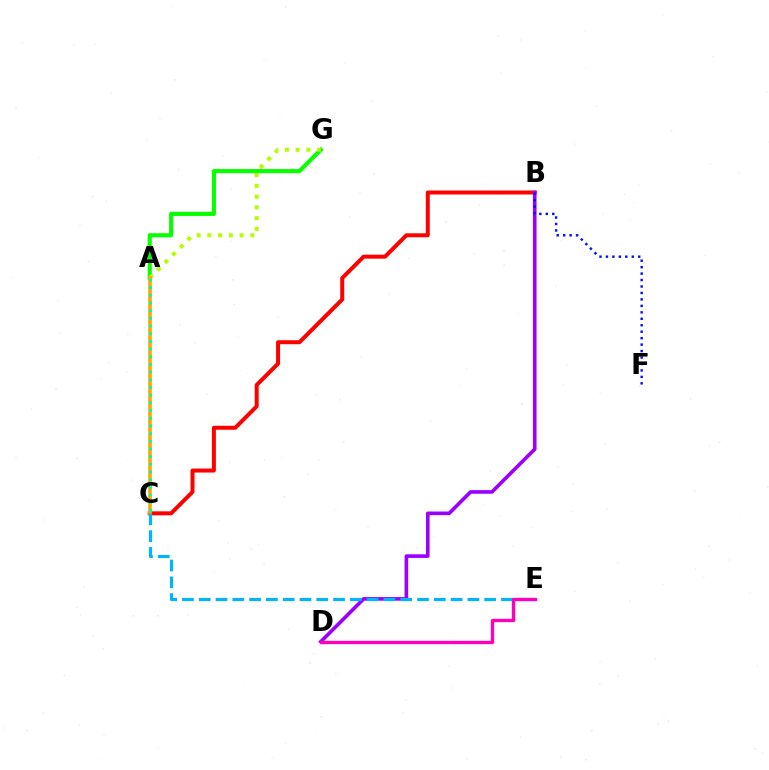{('A', 'G'): [{'color': '#08ff00', 'line_style': 'solid', 'thickness': 2.98}, {'color': '#b3ff00', 'line_style': 'dotted', 'thickness': 2.92}], ('B', 'C'): [{'color': '#ff0000', 'line_style': 'solid', 'thickness': 2.87}], ('B', 'D'): [{'color': '#9b00ff', 'line_style': 'solid', 'thickness': 2.62}], ('B', 'F'): [{'color': '#0010ff', 'line_style': 'dotted', 'thickness': 1.75}], ('A', 'C'): [{'color': '#ffa500', 'line_style': 'solid', 'thickness': 2.6}, {'color': '#00ff9d', 'line_style': 'dotted', 'thickness': 2.09}], ('C', 'E'): [{'color': '#00b5ff', 'line_style': 'dashed', 'thickness': 2.28}], ('D', 'E'): [{'color': '#ff00bd', 'line_style': 'solid', 'thickness': 2.4}]}